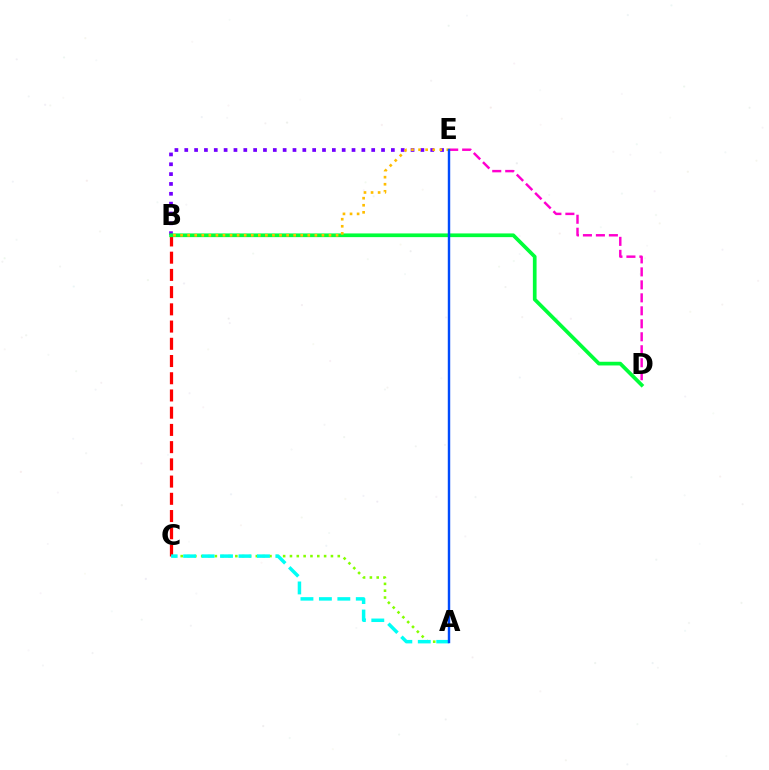{('B', 'E'): [{'color': '#7200ff', 'line_style': 'dotted', 'thickness': 2.67}, {'color': '#ffbd00', 'line_style': 'dotted', 'thickness': 1.92}], ('D', 'E'): [{'color': '#ff00cf', 'line_style': 'dashed', 'thickness': 1.76}], ('B', 'C'): [{'color': '#ff0000', 'line_style': 'dashed', 'thickness': 2.34}], ('B', 'D'): [{'color': '#00ff39', 'line_style': 'solid', 'thickness': 2.67}], ('A', 'C'): [{'color': '#84ff00', 'line_style': 'dotted', 'thickness': 1.86}, {'color': '#00fff6', 'line_style': 'dashed', 'thickness': 2.51}], ('A', 'E'): [{'color': '#004bff', 'line_style': 'solid', 'thickness': 1.75}]}